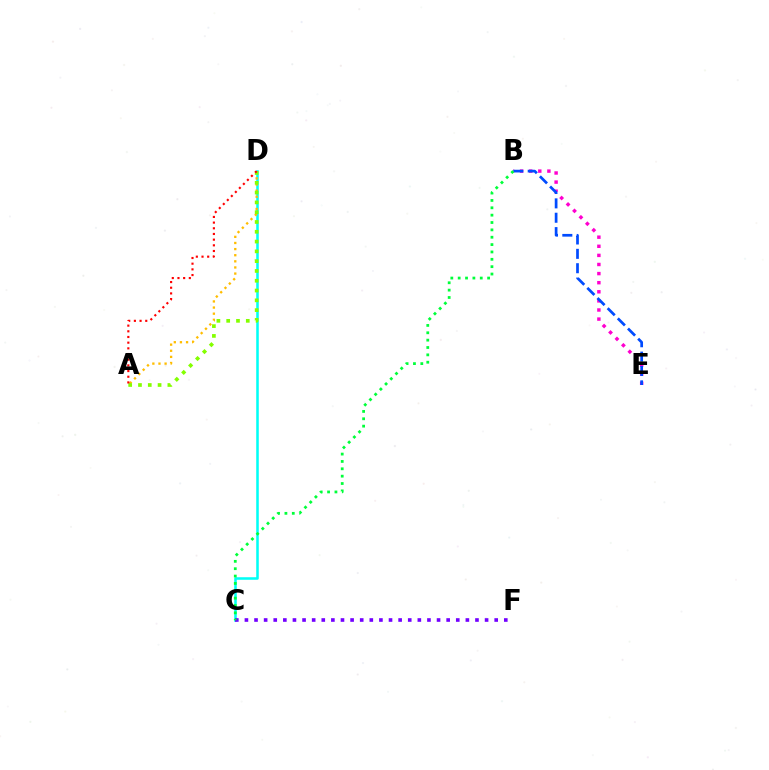{('B', 'E'): [{'color': '#ff00cf', 'line_style': 'dotted', 'thickness': 2.47}, {'color': '#004bff', 'line_style': 'dashed', 'thickness': 1.95}], ('C', 'D'): [{'color': '#00fff6', 'line_style': 'solid', 'thickness': 1.83}], ('A', 'D'): [{'color': '#ffbd00', 'line_style': 'dotted', 'thickness': 1.66}, {'color': '#84ff00', 'line_style': 'dotted', 'thickness': 2.66}, {'color': '#ff0000', 'line_style': 'dotted', 'thickness': 1.54}], ('C', 'F'): [{'color': '#7200ff', 'line_style': 'dotted', 'thickness': 2.61}], ('B', 'C'): [{'color': '#00ff39', 'line_style': 'dotted', 'thickness': 2.0}]}